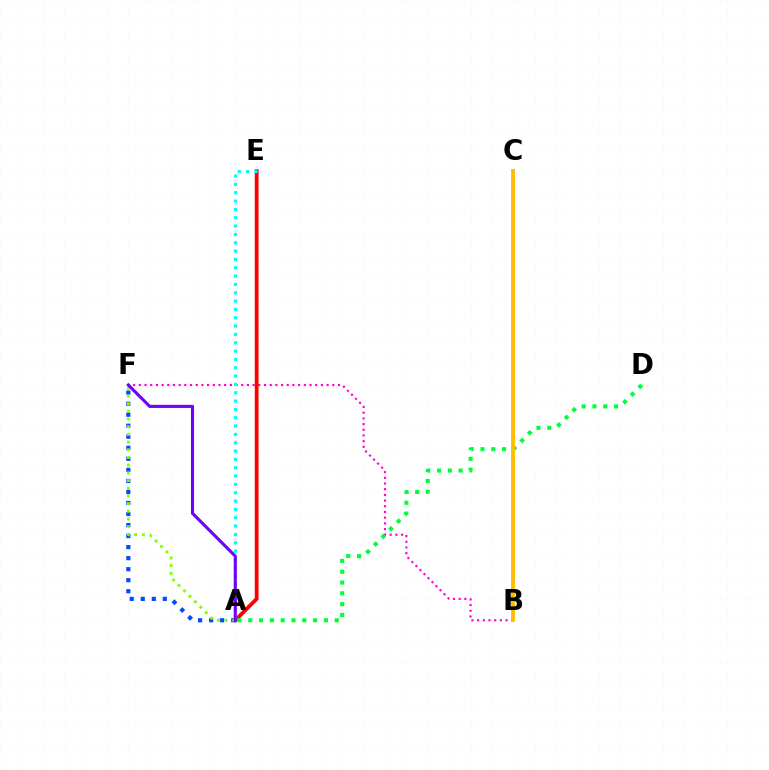{('A', 'F'): [{'color': '#004bff', 'line_style': 'dotted', 'thickness': 3.0}, {'color': '#84ff00', 'line_style': 'dotted', 'thickness': 2.09}, {'color': '#7200ff', 'line_style': 'solid', 'thickness': 2.25}], ('B', 'F'): [{'color': '#ff00cf', 'line_style': 'dotted', 'thickness': 1.55}], ('A', 'E'): [{'color': '#ff0000', 'line_style': 'solid', 'thickness': 2.73}, {'color': '#00fff6', 'line_style': 'dotted', 'thickness': 2.26}], ('A', 'D'): [{'color': '#00ff39', 'line_style': 'dotted', 'thickness': 2.94}], ('B', 'C'): [{'color': '#ffbd00', 'line_style': 'solid', 'thickness': 2.78}]}